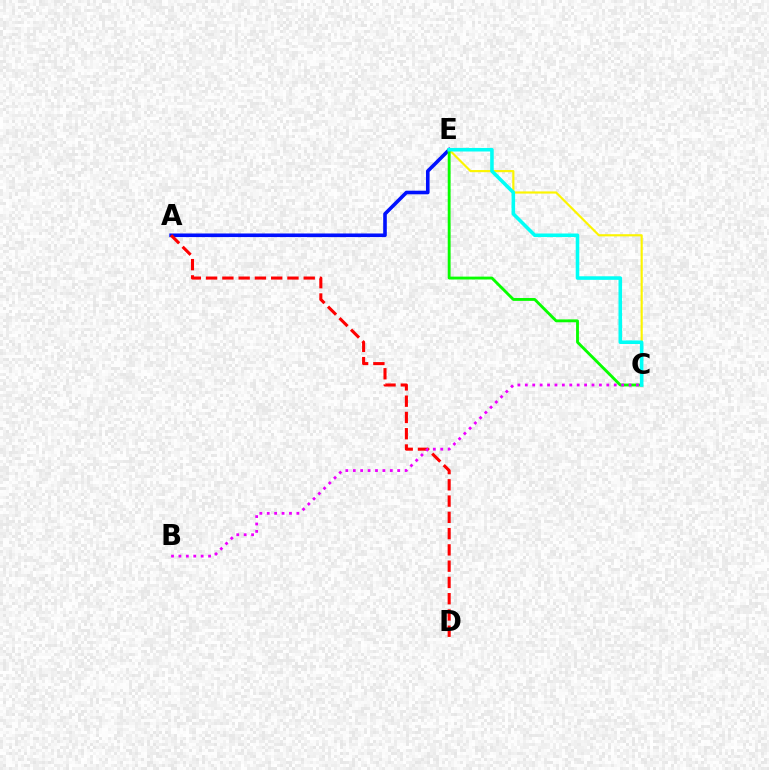{('A', 'E'): [{'color': '#0010ff', 'line_style': 'solid', 'thickness': 2.59}], ('C', 'E'): [{'color': '#fcf500', 'line_style': 'solid', 'thickness': 1.56}, {'color': '#08ff00', 'line_style': 'solid', 'thickness': 2.06}, {'color': '#00fff6', 'line_style': 'solid', 'thickness': 2.57}], ('A', 'D'): [{'color': '#ff0000', 'line_style': 'dashed', 'thickness': 2.21}], ('B', 'C'): [{'color': '#ee00ff', 'line_style': 'dotted', 'thickness': 2.01}]}